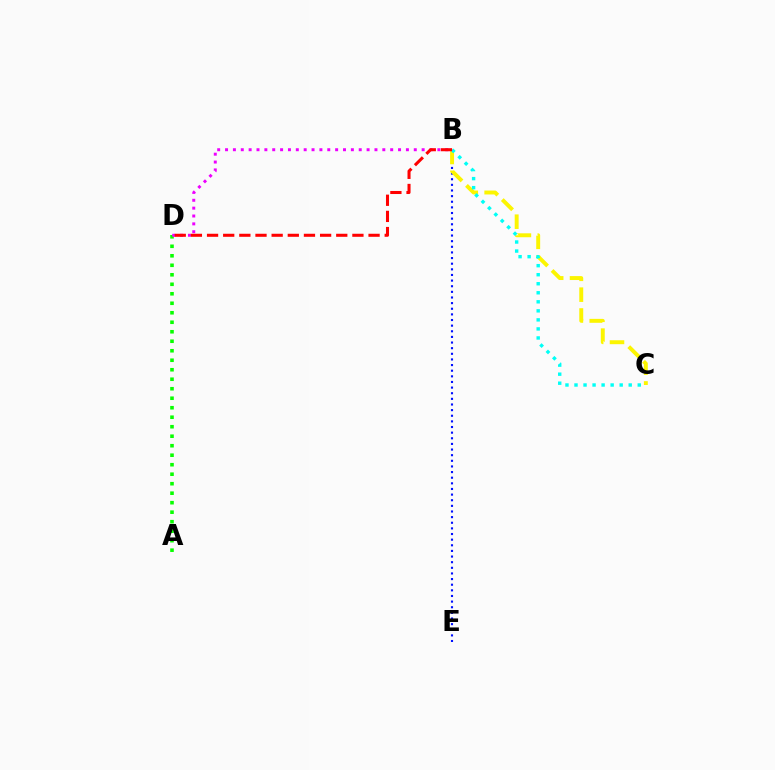{('A', 'D'): [{'color': '#08ff00', 'line_style': 'dotted', 'thickness': 2.58}], ('B', 'E'): [{'color': '#0010ff', 'line_style': 'dotted', 'thickness': 1.53}], ('B', 'D'): [{'color': '#ee00ff', 'line_style': 'dotted', 'thickness': 2.14}, {'color': '#ff0000', 'line_style': 'dashed', 'thickness': 2.19}], ('B', 'C'): [{'color': '#fcf500', 'line_style': 'dashed', 'thickness': 2.83}, {'color': '#00fff6', 'line_style': 'dotted', 'thickness': 2.45}]}